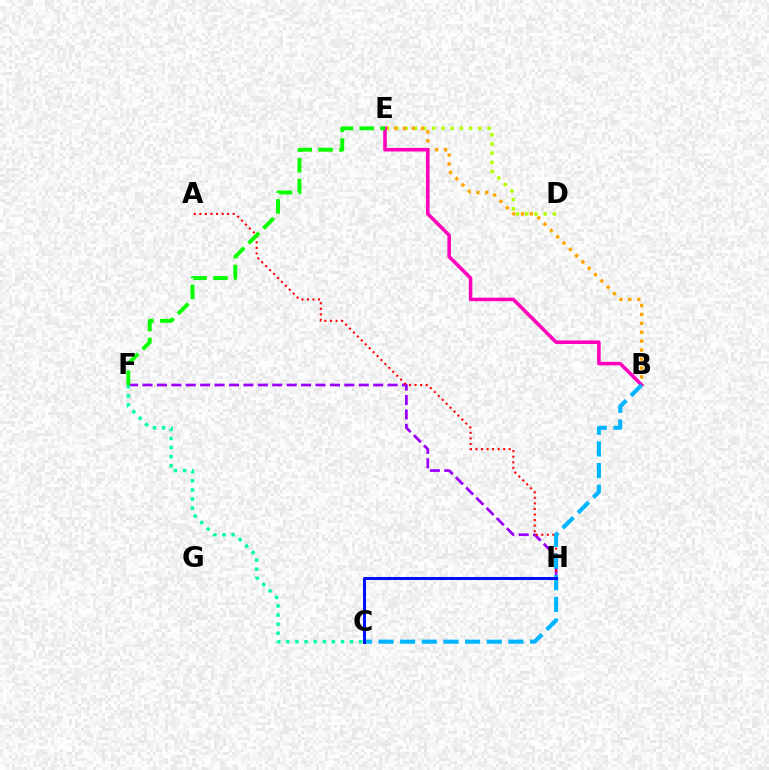{('F', 'H'): [{'color': '#9b00ff', 'line_style': 'dashed', 'thickness': 1.96}], ('C', 'F'): [{'color': '#00ff9d', 'line_style': 'dotted', 'thickness': 2.47}], ('D', 'E'): [{'color': '#b3ff00', 'line_style': 'dotted', 'thickness': 2.51}], ('B', 'E'): [{'color': '#ffa500', 'line_style': 'dotted', 'thickness': 2.42}, {'color': '#ff00bd', 'line_style': 'solid', 'thickness': 2.55}], ('A', 'H'): [{'color': '#ff0000', 'line_style': 'dotted', 'thickness': 1.51}], ('B', 'C'): [{'color': '#00b5ff', 'line_style': 'dashed', 'thickness': 2.94}], ('C', 'H'): [{'color': '#0010ff', 'line_style': 'solid', 'thickness': 2.18}], ('E', 'F'): [{'color': '#08ff00', 'line_style': 'dashed', 'thickness': 2.83}]}